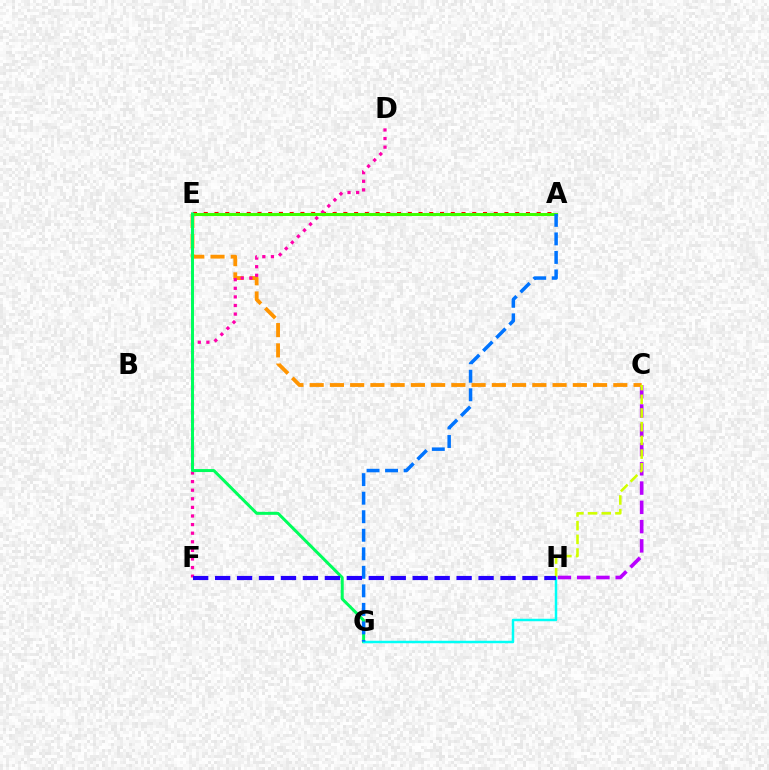{('A', 'E'): [{'color': '#ff0000', 'line_style': 'dotted', 'thickness': 2.92}, {'color': '#3dff00', 'line_style': 'solid', 'thickness': 2.19}], ('C', 'H'): [{'color': '#b900ff', 'line_style': 'dashed', 'thickness': 2.62}, {'color': '#d1ff00', 'line_style': 'dashed', 'thickness': 1.86}], ('C', 'E'): [{'color': '#ff9400', 'line_style': 'dashed', 'thickness': 2.75}], ('D', 'F'): [{'color': '#ff00ac', 'line_style': 'dotted', 'thickness': 2.34}], ('E', 'G'): [{'color': '#00ff5c', 'line_style': 'solid', 'thickness': 2.15}], ('G', 'H'): [{'color': '#00fff6', 'line_style': 'solid', 'thickness': 1.78}], ('A', 'G'): [{'color': '#0074ff', 'line_style': 'dashed', 'thickness': 2.52}], ('F', 'H'): [{'color': '#2500ff', 'line_style': 'dashed', 'thickness': 2.98}]}